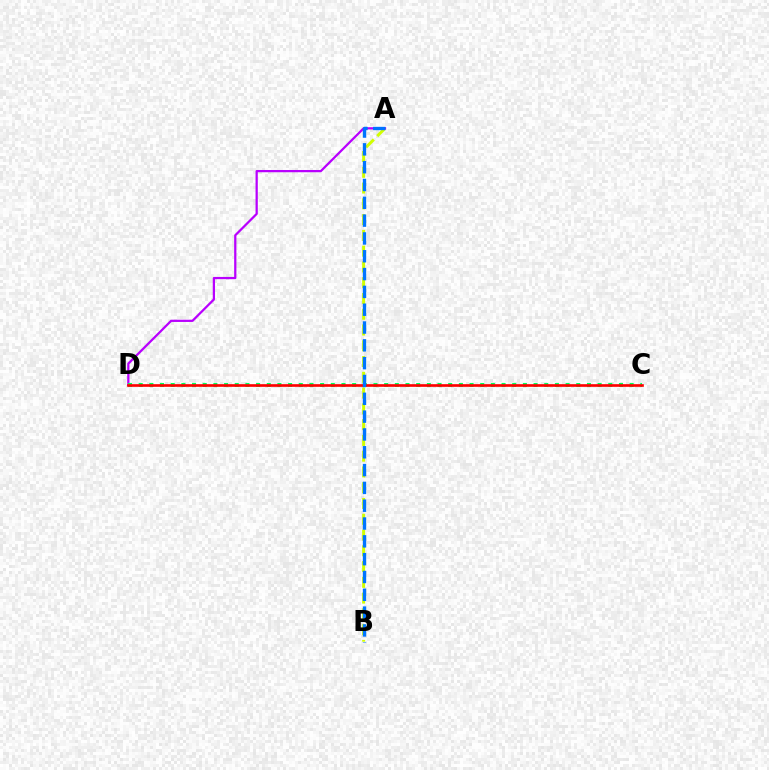{('A', 'B'): [{'color': '#d1ff00', 'line_style': 'dashed', 'thickness': 2.14}, {'color': '#0074ff', 'line_style': 'dashed', 'thickness': 2.42}], ('A', 'D'): [{'color': '#b900ff', 'line_style': 'solid', 'thickness': 1.62}], ('C', 'D'): [{'color': '#00ff5c', 'line_style': 'dotted', 'thickness': 2.9}, {'color': '#ff0000', 'line_style': 'solid', 'thickness': 1.91}]}